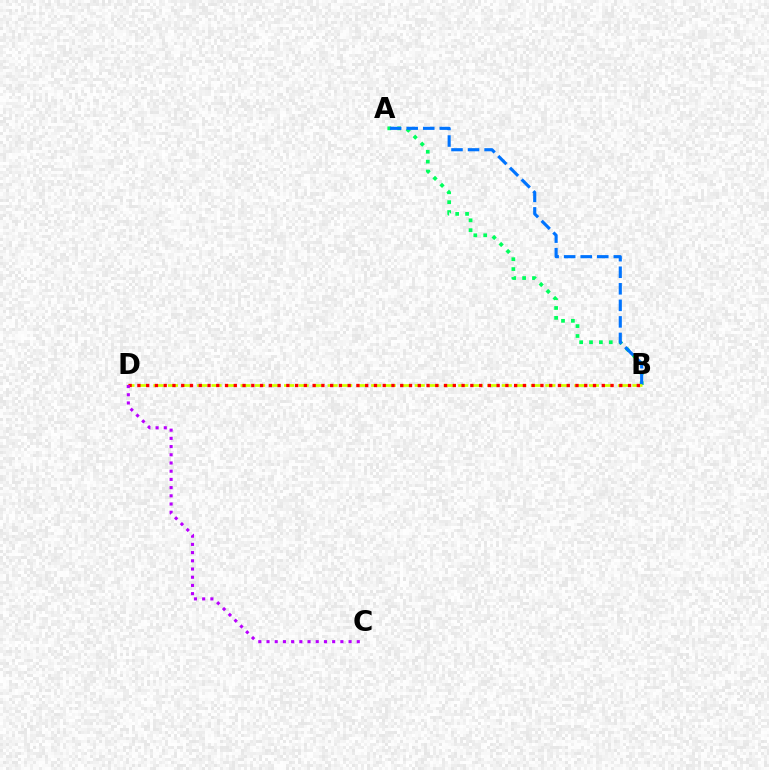{('A', 'B'): [{'color': '#00ff5c', 'line_style': 'dotted', 'thickness': 2.68}, {'color': '#0074ff', 'line_style': 'dashed', 'thickness': 2.25}], ('B', 'D'): [{'color': '#d1ff00', 'line_style': 'dashed', 'thickness': 1.97}, {'color': '#ff0000', 'line_style': 'dotted', 'thickness': 2.38}], ('C', 'D'): [{'color': '#b900ff', 'line_style': 'dotted', 'thickness': 2.23}]}